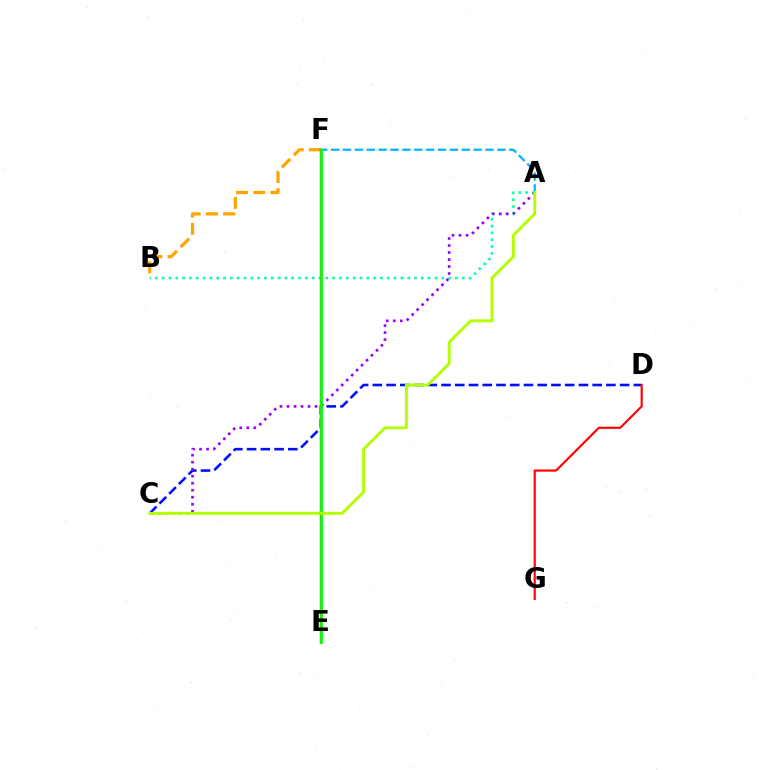{('B', 'F'): [{'color': '#ffa500', 'line_style': 'dashed', 'thickness': 2.33}], ('C', 'D'): [{'color': '#0010ff', 'line_style': 'dashed', 'thickness': 1.87}], ('A', 'F'): [{'color': '#00b5ff', 'line_style': 'dashed', 'thickness': 1.61}], ('A', 'B'): [{'color': '#00ff9d', 'line_style': 'dotted', 'thickness': 1.85}], ('A', 'C'): [{'color': '#9b00ff', 'line_style': 'dotted', 'thickness': 1.9}, {'color': '#b3ff00', 'line_style': 'solid', 'thickness': 2.1}], ('E', 'F'): [{'color': '#ff00bd', 'line_style': 'solid', 'thickness': 1.75}, {'color': '#08ff00', 'line_style': 'solid', 'thickness': 2.02}], ('D', 'G'): [{'color': '#ff0000', 'line_style': 'solid', 'thickness': 1.54}]}